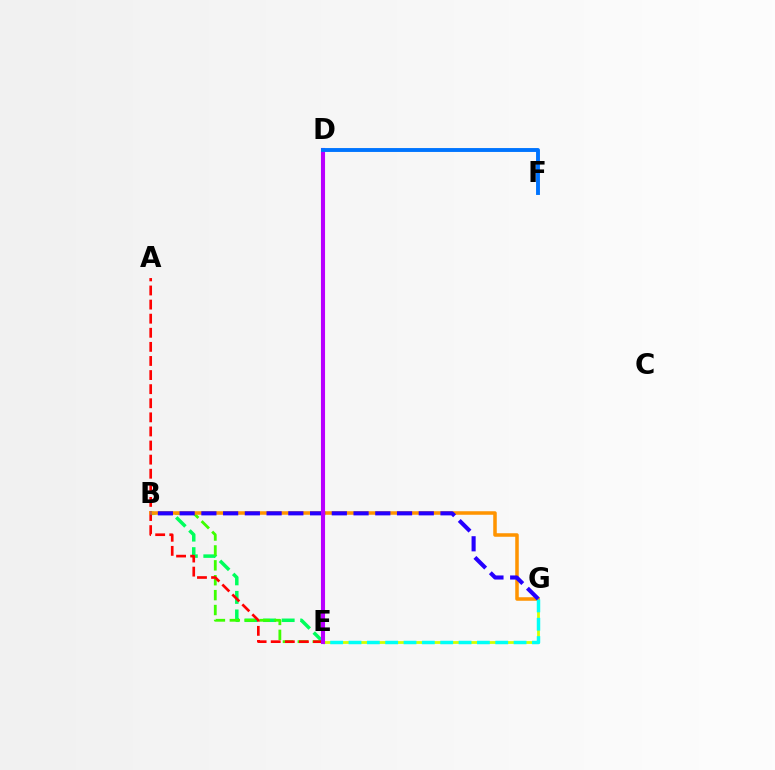{('B', 'E'): [{'color': '#00ff5c', 'line_style': 'dashed', 'thickness': 2.52}, {'color': '#3dff00', 'line_style': 'dashed', 'thickness': 2.02}], ('E', 'G'): [{'color': '#d1ff00', 'line_style': 'solid', 'thickness': 2.0}, {'color': '#00fff6', 'line_style': 'dashed', 'thickness': 2.49}], ('A', 'E'): [{'color': '#ff0000', 'line_style': 'dashed', 'thickness': 1.91}], ('D', 'E'): [{'color': '#ff00ac', 'line_style': 'dotted', 'thickness': 1.84}, {'color': '#b900ff', 'line_style': 'solid', 'thickness': 2.94}], ('B', 'G'): [{'color': '#ff9400', 'line_style': 'solid', 'thickness': 2.53}, {'color': '#2500ff', 'line_style': 'dashed', 'thickness': 2.95}], ('D', 'F'): [{'color': '#0074ff', 'line_style': 'solid', 'thickness': 2.8}]}